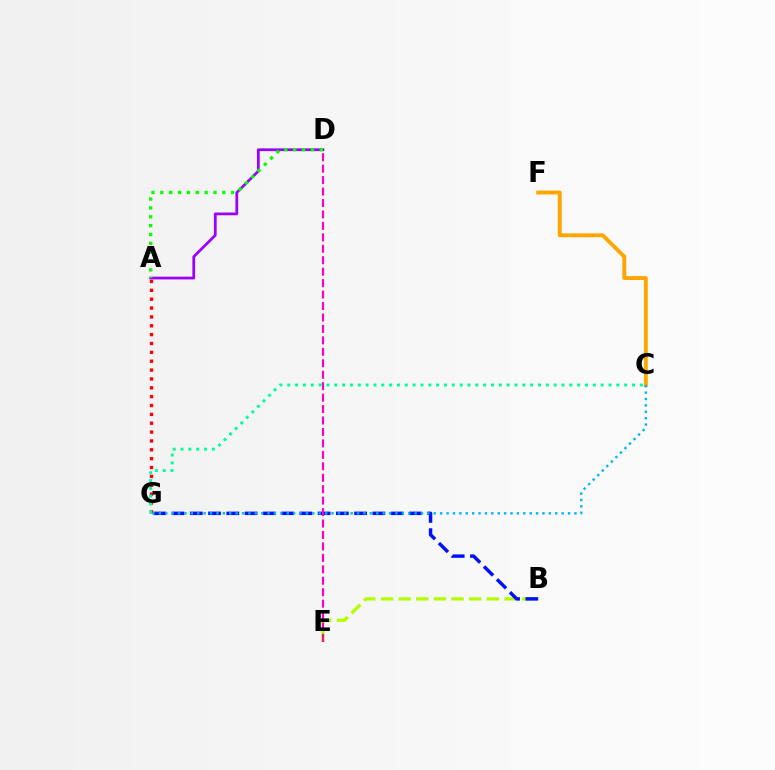{('A', 'G'): [{'color': '#ff0000', 'line_style': 'dotted', 'thickness': 2.41}], ('B', 'E'): [{'color': '#b3ff00', 'line_style': 'dashed', 'thickness': 2.4}], ('B', 'G'): [{'color': '#0010ff', 'line_style': 'dashed', 'thickness': 2.48}], ('C', 'F'): [{'color': '#ffa500', 'line_style': 'solid', 'thickness': 2.79}], ('A', 'D'): [{'color': '#9b00ff', 'line_style': 'solid', 'thickness': 1.98}, {'color': '#08ff00', 'line_style': 'dotted', 'thickness': 2.41}], ('D', 'E'): [{'color': '#ff00bd', 'line_style': 'dashed', 'thickness': 1.56}], ('C', 'G'): [{'color': '#00ff9d', 'line_style': 'dotted', 'thickness': 2.13}, {'color': '#00b5ff', 'line_style': 'dotted', 'thickness': 1.74}]}